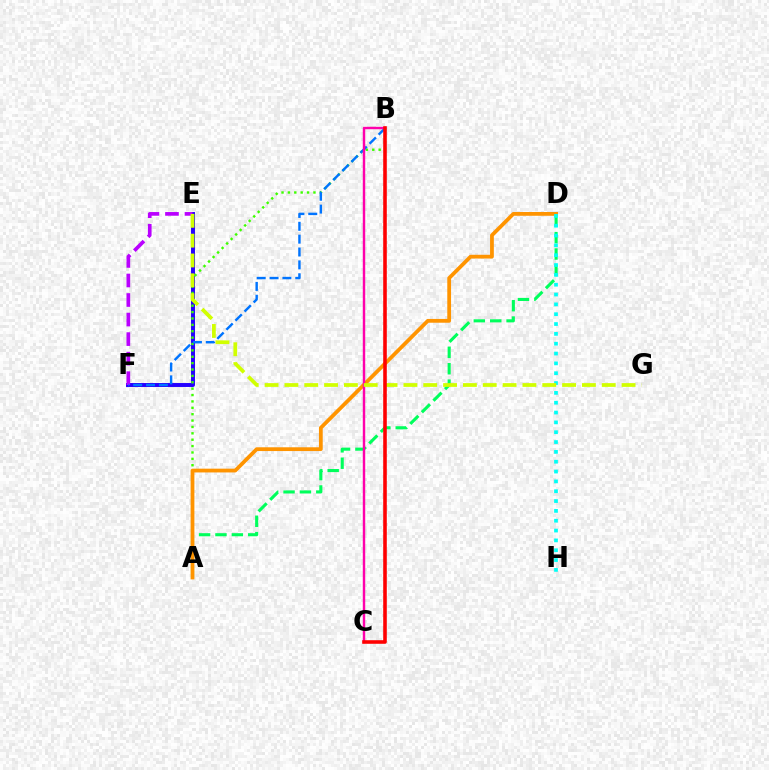{('A', 'D'): [{'color': '#00ff5c', 'line_style': 'dashed', 'thickness': 2.23}, {'color': '#ff9400', 'line_style': 'solid', 'thickness': 2.72}], ('E', 'F'): [{'color': '#2500ff', 'line_style': 'solid', 'thickness': 2.84}, {'color': '#b900ff', 'line_style': 'dashed', 'thickness': 2.65}], ('A', 'B'): [{'color': '#3dff00', 'line_style': 'dotted', 'thickness': 1.73}], ('B', 'F'): [{'color': '#0074ff', 'line_style': 'dashed', 'thickness': 1.75}], ('B', 'C'): [{'color': '#ff00ac', 'line_style': 'solid', 'thickness': 1.75}, {'color': '#ff0000', 'line_style': 'solid', 'thickness': 2.58}], ('D', 'H'): [{'color': '#00fff6', 'line_style': 'dotted', 'thickness': 2.67}], ('E', 'G'): [{'color': '#d1ff00', 'line_style': 'dashed', 'thickness': 2.69}]}